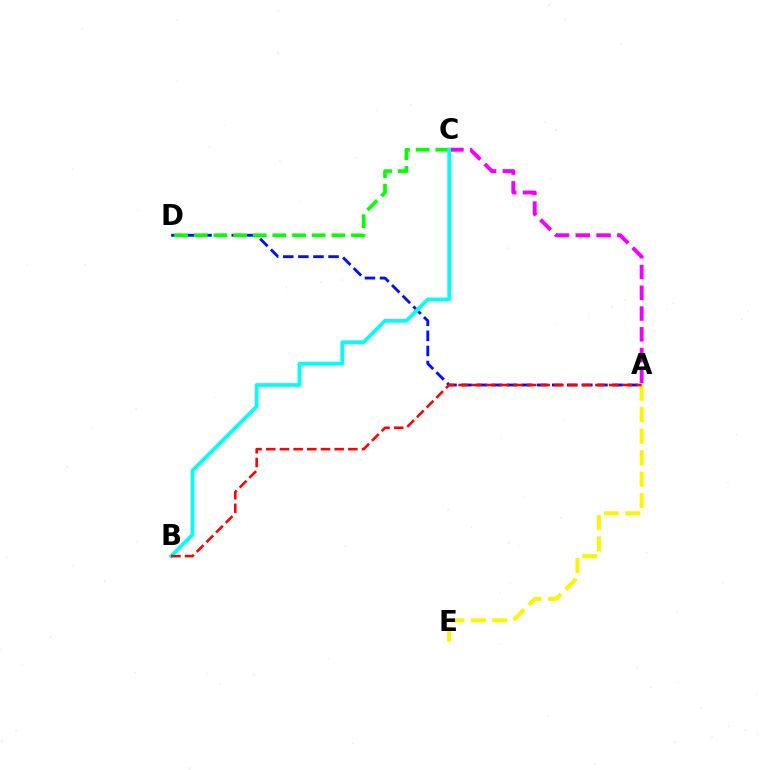{('A', 'E'): [{'color': '#fcf500', 'line_style': 'dashed', 'thickness': 2.92}], ('A', 'D'): [{'color': '#0010ff', 'line_style': 'dashed', 'thickness': 2.05}], ('A', 'C'): [{'color': '#ee00ff', 'line_style': 'dashed', 'thickness': 2.82}], ('C', 'D'): [{'color': '#08ff00', 'line_style': 'dashed', 'thickness': 2.67}], ('B', 'C'): [{'color': '#00fff6', 'line_style': 'solid', 'thickness': 2.68}], ('A', 'B'): [{'color': '#ff0000', 'line_style': 'dashed', 'thickness': 1.86}]}